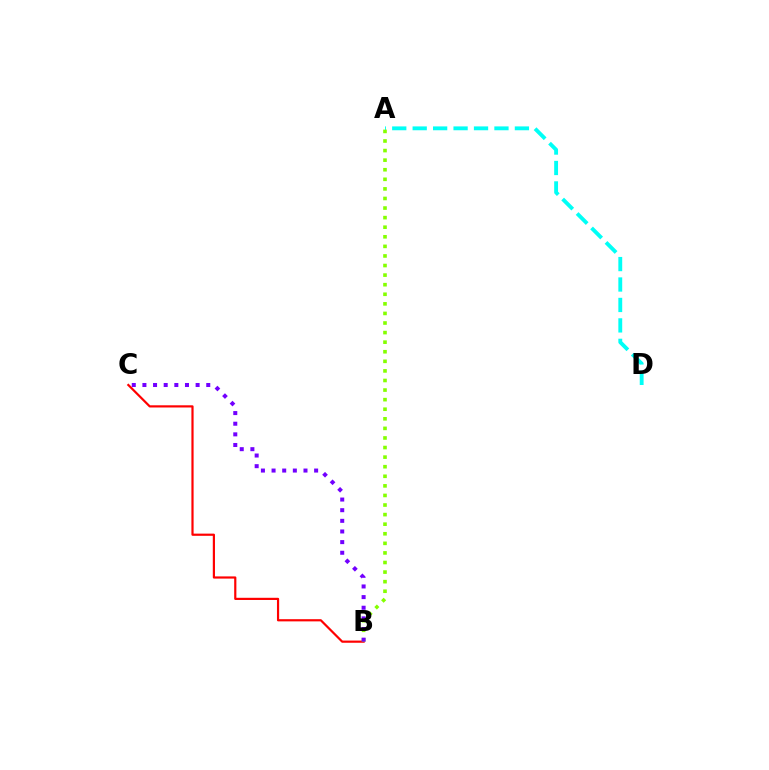{('A', 'D'): [{'color': '#00fff6', 'line_style': 'dashed', 'thickness': 2.78}], ('B', 'C'): [{'color': '#ff0000', 'line_style': 'solid', 'thickness': 1.58}, {'color': '#7200ff', 'line_style': 'dotted', 'thickness': 2.89}], ('A', 'B'): [{'color': '#84ff00', 'line_style': 'dotted', 'thickness': 2.6}]}